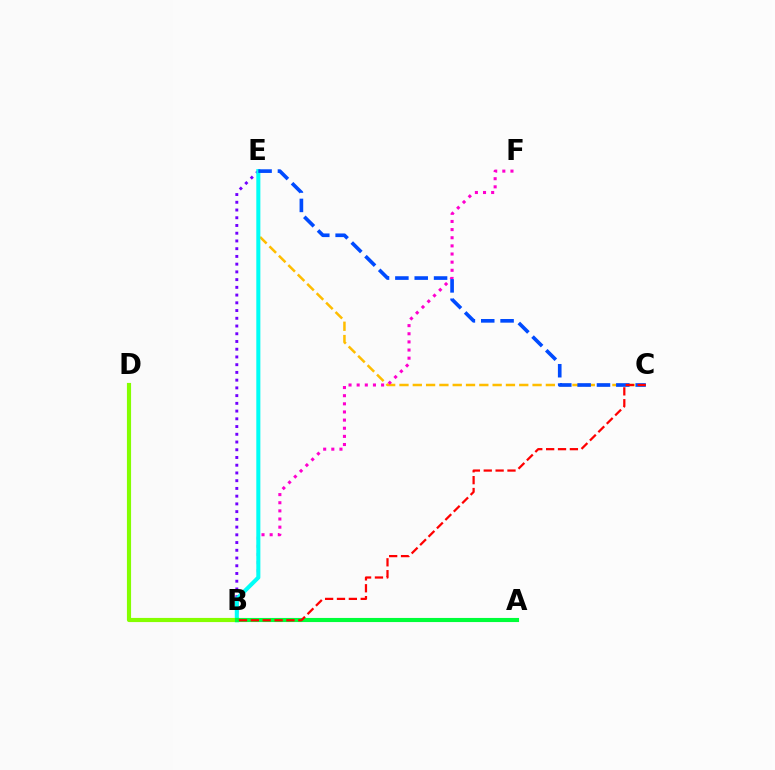{('C', 'E'): [{'color': '#ffbd00', 'line_style': 'dashed', 'thickness': 1.81}, {'color': '#004bff', 'line_style': 'dashed', 'thickness': 2.63}], ('B', 'F'): [{'color': '#ff00cf', 'line_style': 'dotted', 'thickness': 2.21}], ('B', 'E'): [{'color': '#7200ff', 'line_style': 'dotted', 'thickness': 2.1}, {'color': '#00fff6', 'line_style': 'solid', 'thickness': 2.92}], ('B', 'D'): [{'color': '#84ff00', 'line_style': 'solid', 'thickness': 2.99}], ('A', 'B'): [{'color': '#00ff39', 'line_style': 'solid', 'thickness': 2.96}], ('B', 'C'): [{'color': '#ff0000', 'line_style': 'dashed', 'thickness': 1.61}]}